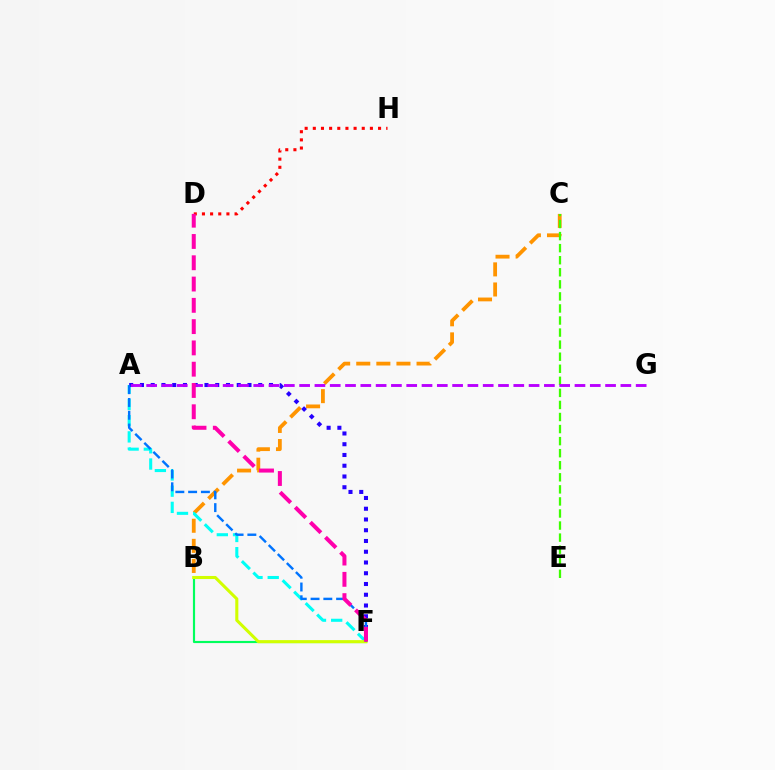{('B', 'C'): [{'color': '#ff9400', 'line_style': 'dashed', 'thickness': 2.73}], ('C', 'E'): [{'color': '#3dff00', 'line_style': 'dashed', 'thickness': 1.64}], ('A', 'F'): [{'color': '#00fff6', 'line_style': 'dashed', 'thickness': 2.2}, {'color': '#2500ff', 'line_style': 'dotted', 'thickness': 2.92}, {'color': '#0074ff', 'line_style': 'dashed', 'thickness': 1.74}], ('B', 'F'): [{'color': '#00ff5c', 'line_style': 'solid', 'thickness': 1.56}, {'color': '#d1ff00', 'line_style': 'solid', 'thickness': 2.2}], ('D', 'H'): [{'color': '#ff0000', 'line_style': 'dotted', 'thickness': 2.22}], ('A', 'G'): [{'color': '#b900ff', 'line_style': 'dashed', 'thickness': 2.08}], ('D', 'F'): [{'color': '#ff00ac', 'line_style': 'dashed', 'thickness': 2.89}]}